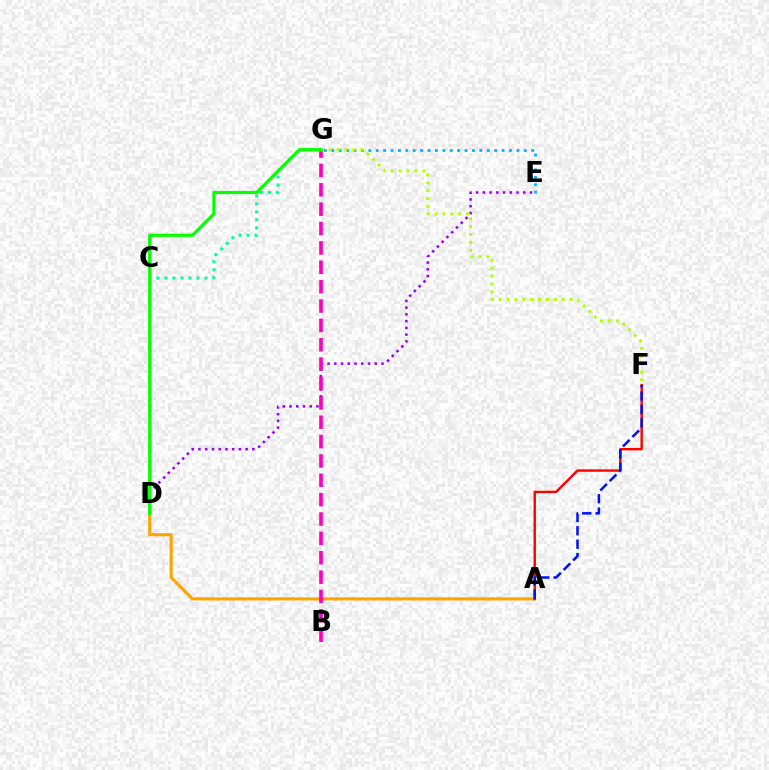{('D', 'E'): [{'color': '#9b00ff', 'line_style': 'dotted', 'thickness': 1.83}], ('A', 'D'): [{'color': '#ffa500', 'line_style': 'solid', 'thickness': 2.26}], ('E', 'G'): [{'color': '#00b5ff', 'line_style': 'dotted', 'thickness': 2.01}], ('A', 'F'): [{'color': '#ff0000', 'line_style': 'solid', 'thickness': 1.72}, {'color': '#0010ff', 'line_style': 'dashed', 'thickness': 1.82}], ('B', 'G'): [{'color': '#ff00bd', 'line_style': 'dashed', 'thickness': 2.63}], ('C', 'G'): [{'color': '#00ff9d', 'line_style': 'dotted', 'thickness': 2.18}], ('F', 'G'): [{'color': '#b3ff00', 'line_style': 'dotted', 'thickness': 2.14}], ('D', 'G'): [{'color': '#08ff00', 'line_style': 'solid', 'thickness': 2.29}]}